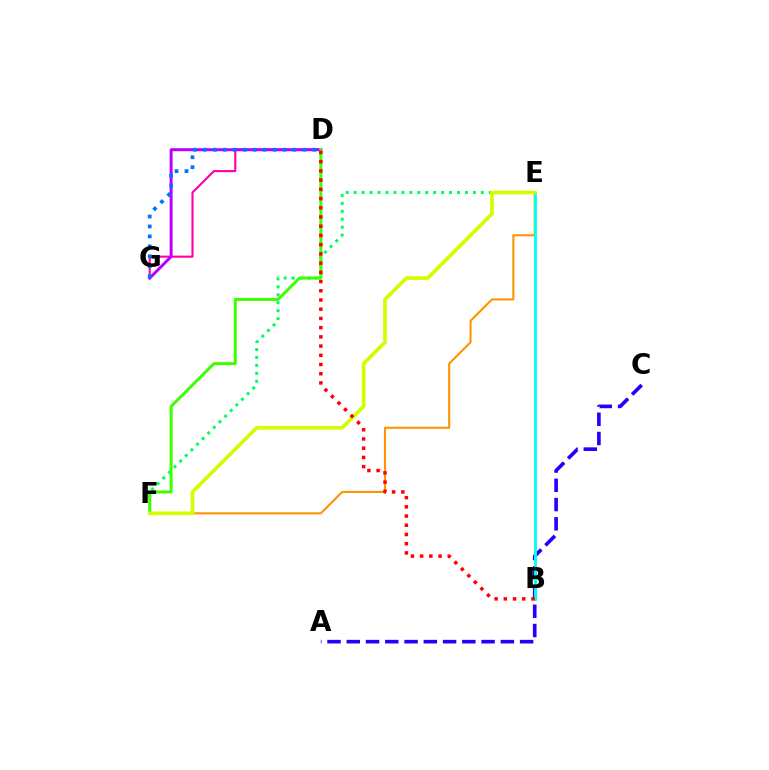{('D', 'G'): [{'color': '#ff00ac', 'line_style': 'solid', 'thickness': 1.53}, {'color': '#b900ff', 'line_style': 'solid', 'thickness': 2.14}, {'color': '#0074ff', 'line_style': 'dotted', 'thickness': 2.7}], ('E', 'F'): [{'color': '#ff9400', 'line_style': 'solid', 'thickness': 1.5}, {'color': '#00ff5c', 'line_style': 'dotted', 'thickness': 2.16}, {'color': '#d1ff00', 'line_style': 'solid', 'thickness': 2.66}], ('A', 'C'): [{'color': '#2500ff', 'line_style': 'dashed', 'thickness': 2.62}], ('D', 'F'): [{'color': '#3dff00', 'line_style': 'solid', 'thickness': 2.15}], ('B', 'E'): [{'color': '#00fff6', 'line_style': 'solid', 'thickness': 2.06}], ('B', 'D'): [{'color': '#ff0000', 'line_style': 'dotted', 'thickness': 2.5}]}